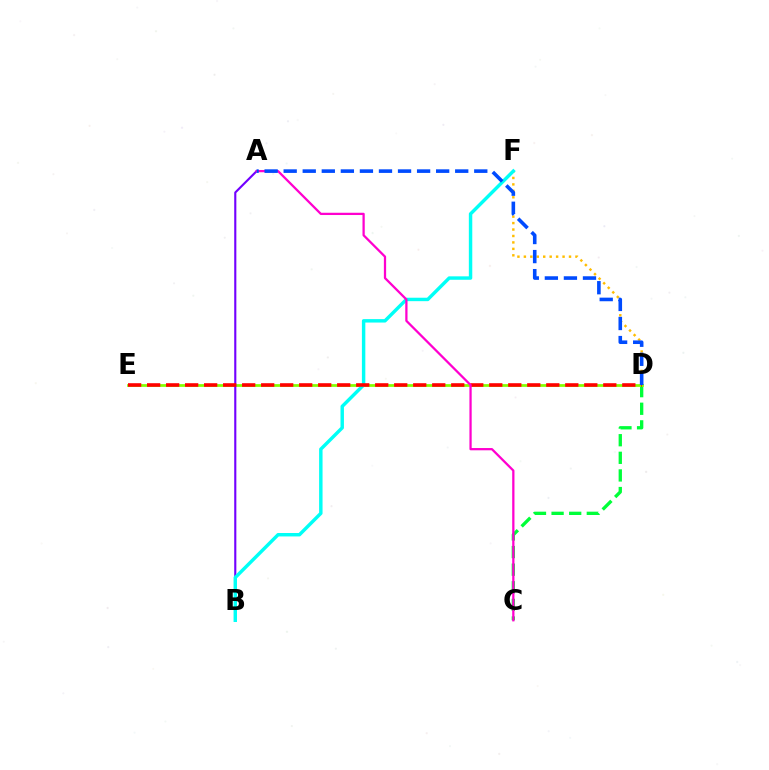{('C', 'D'): [{'color': '#00ff39', 'line_style': 'dashed', 'thickness': 2.39}], ('D', 'E'): [{'color': '#84ff00', 'line_style': 'solid', 'thickness': 1.97}, {'color': '#ff0000', 'line_style': 'dashed', 'thickness': 2.58}], ('A', 'B'): [{'color': '#7200ff', 'line_style': 'solid', 'thickness': 1.53}], ('D', 'F'): [{'color': '#ffbd00', 'line_style': 'dotted', 'thickness': 1.75}], ('B', 'F'): [{'color': '#00fff6', 'line_style': 'solid', 'thickness': 2.47}], ('A', 'C'): [{'color': '#ff00cf', 'line_style': 'solid', 'thickness': 1.63}], ('A', 'D'): [{'color': '#004bff', 'line_style': 'dashed', 'thickness': 2.59}]}